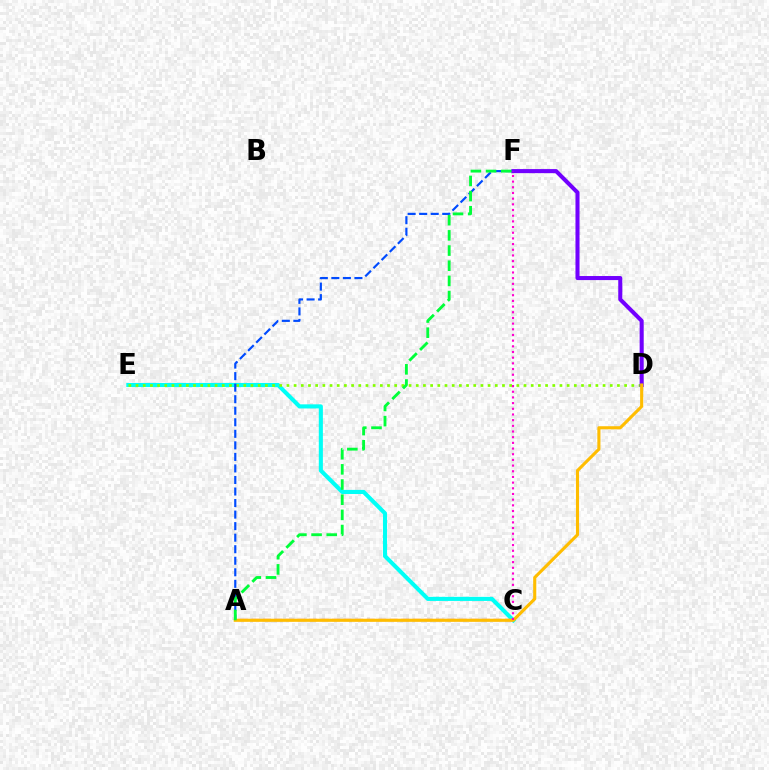{('C', 'E'): [{'color': '#00fff6', 'line_style': 'solid', 'thickness': 2.95}], ('D', 'E'): [{'color': '#84ff00', 'line_style': 'dotted', 'thickness': 1.95}], ('A', 'C'): [{'color': '#ff0000', 'line_style': 'dashed', 'thickness': 1.57}], ('A', 'F'): [{'color': '#004bff', 'line_style': 'dashed', 'thickness': 1.57}, {'color': '#00ff39', 'line_style': 'dashed', 'thickness': 2.06}], ('D', 'F'): [{'color': '#7200ff', 'line_style': 'solid', 'thickness': 2.92}], ('A', 'D'): [{'color': '#ffbd00', 'line_style': 'solid', 'thickness': 2.23}], ('C', 'F'): [{'color': '#ff00cf', 'line_style': 'dotted', 'thickness': 1.54}]}